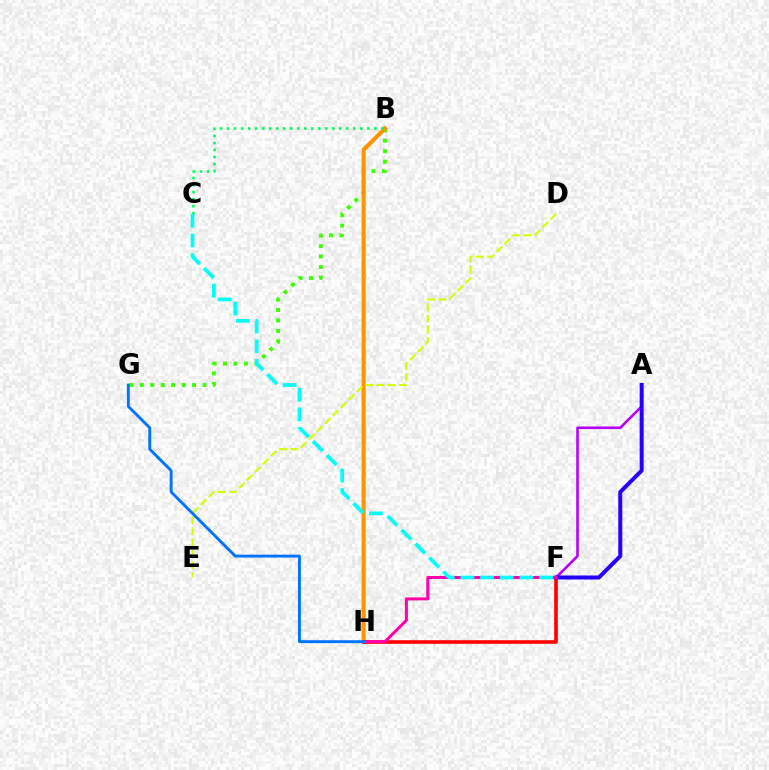{('B', 'G'): [{'color': '#3dff00', 'line_style': 'dotted', 'thickness': 2.84}], ('A', 'F'): [{'color': '#b900ff', 'line_style': 'solid', 'thickness': 1.87}, {'color': '#2500ff', 'line_style': 'solid', 'thickness': 2.89}], ('B', 'H'): [{'color': '#ff9400', 'line_style': 'solid', 'thickness': 2.95}], ('F', 'H'): [{'color': '#ff0000', 'line_style': 'solid', 'thickness': 2.59}, {'color': '#ff00ac', 'line_style': 'solid', 'thickness': 2.15}], ('B', 'C'): [{'color': '#00ff5c', 'line_style': 'dotted', 'thickness': 1.91}], ('D', 'E'): [{'color': '#d1ff00', 'line_style': 'dashed', 'thickness': 1.53}], ('G', 'H'): [{'color': '#0074ff', 'line_style': 'solid', 'thickness': 2.09}], ('C', 'F'): [{'color': '#00fff6', 'line_style': 'dashed', 'thickness': 2.67}]}